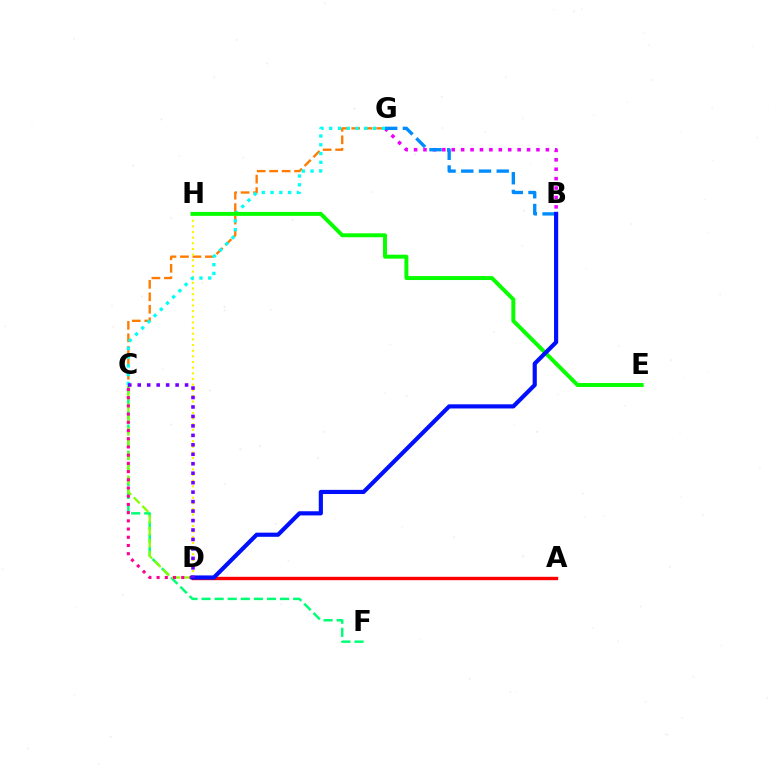{('B', 'G'): [{'color': '#ee00ff', 'line_style': 'dotted', 'thickness': 2.56}, {'color': '#008cff', 'line_style': 'dashed', 'thickness': 2.41}], ('C', 'F'): [{'color': '#00ff74', 'line_style': 'dashed', 'thickness': 1.78}], ('C', 'G'): [{'color': '#ff7c00', 'line_style': 'dashed', 'thickness': 1.7}, {'color': '#00fff6', 'line_style': 'dotted', 'thickness': 2.38}], ('D', 'H'): [{'color': '#fcf500', 'line_style': 'dotted', 'thickness': 1.54}], ('A', 'D'): [{'color': '#ff0000', 'line_style': 'solid', 'thickness': 2.43}], ('C', 'D'): [{'color': '#84ff00', 'line_style': 'dashed', 'thickness': 1.64}, {'color': '#ff0094', 'line_style': 'dotted', 'thickness': 2.23}, {'color': '#7200ff', 'line_style': 'dotted', 'thickness': 2.57}], ('E', 'H'): [{'color': '#08ff00', 'line_style': 'solid', 'thickness': 2.84}], ('B', 'D'): [{'color': '#0010ff', 'line_style': 'solid', 'thickness': 2.99}]}